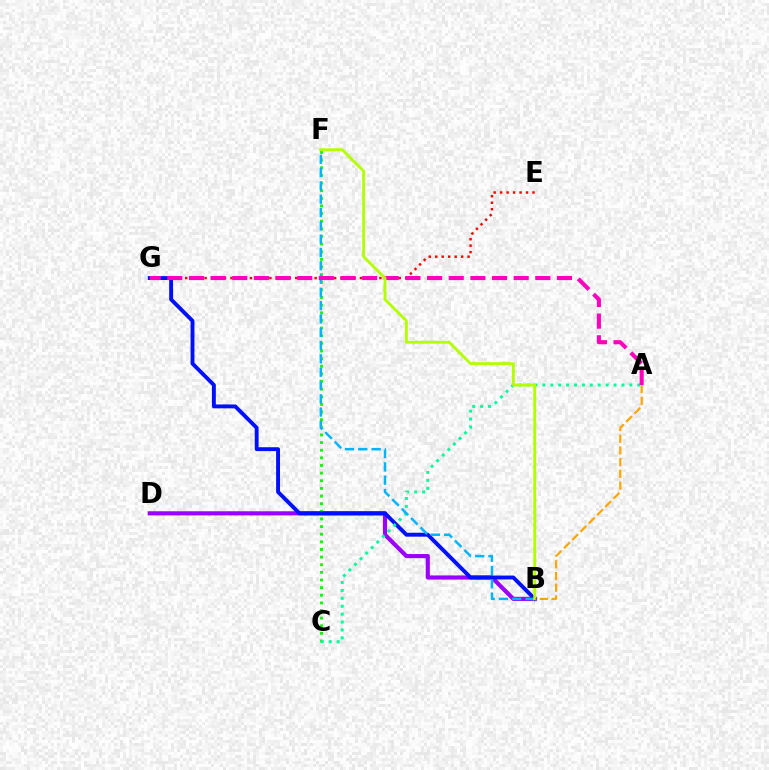{('E', 'G'): [{'color': '#ff0000', 'line_style': 'dotted', 'thickness': 1.76}], ('B', 'D'): [{'color': '#9b00ff', 'line_style': 'solid', 'thickness': 2.98}], ('C', 'F'): [{'color': '#08ff00', 'line_style': 'dotted', 'thickness': 2.07}], ('B', 'G'): [{'color': '#0010ff', 'line_style': 'solid', 'thickness': 2.8}], ('A', 'C'): [{'color': '#00ff9d', 'line_style': 'dotted', 'thickness': 2.15}], ('B', 'F'): [{'color': '#00b5ff', 'line_style': 'dashed', 'thickness': 1.81}, {'color': '#b3ff00', 'line_style': 'solid', 'thickness': 2.08}], ('A', 'G'): [{'color': '#ff00bd', 'line_style': 'dashed', 'thickness': 2.94}], ('A', 'B'): [{'color': '#ffa500', 'line_style': 'dashed', 'thickness': 1.59}]}